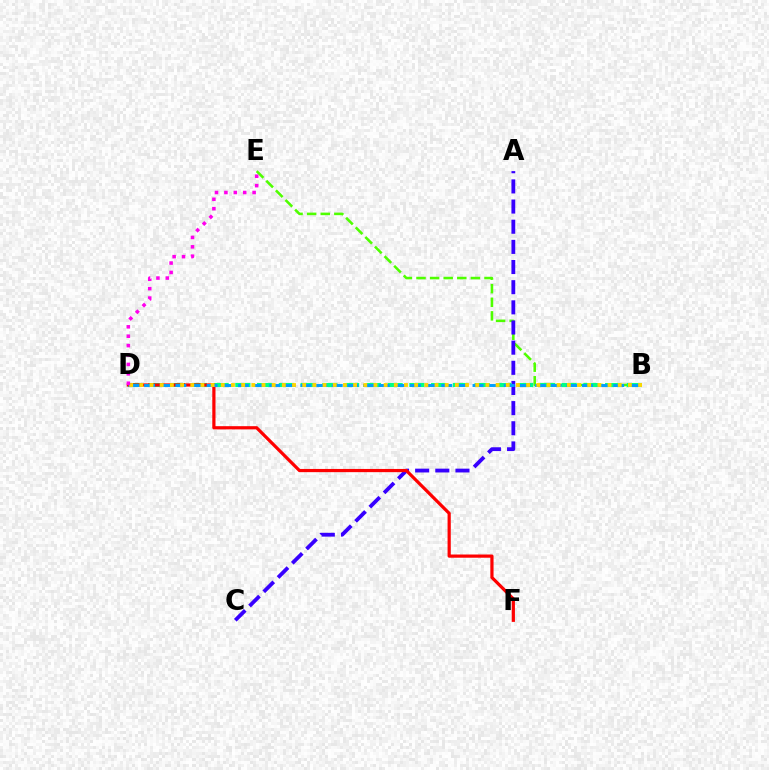{('B', 'E'): [{'color': '#4fff00', 'line_style': 'dashed', 'thickness': 1.85}], ('A', 'C'): [{'color': '#3700ff', 'line_style': 'dashed', 'thickness': 2.74}], ('B', 'D'): [{'color': '#00ff86', 'line_style': 'dashed', 'thickness': 2.96}, {'color': '#009eff', 'line_style': 'dashed', 'thickness': 2.12}, {'color': '#ffd500', 'line_style': 'dotted', 'thickness': 2.77}], ('D', 'F'): [{'color': '#ff0000', 'line_style': 'solid', 'thickness': 2.31}], ('D', 'E'): [{'color': '#ff00ed', 'line_style': 'dotted', 'thickness': 2.55}]}